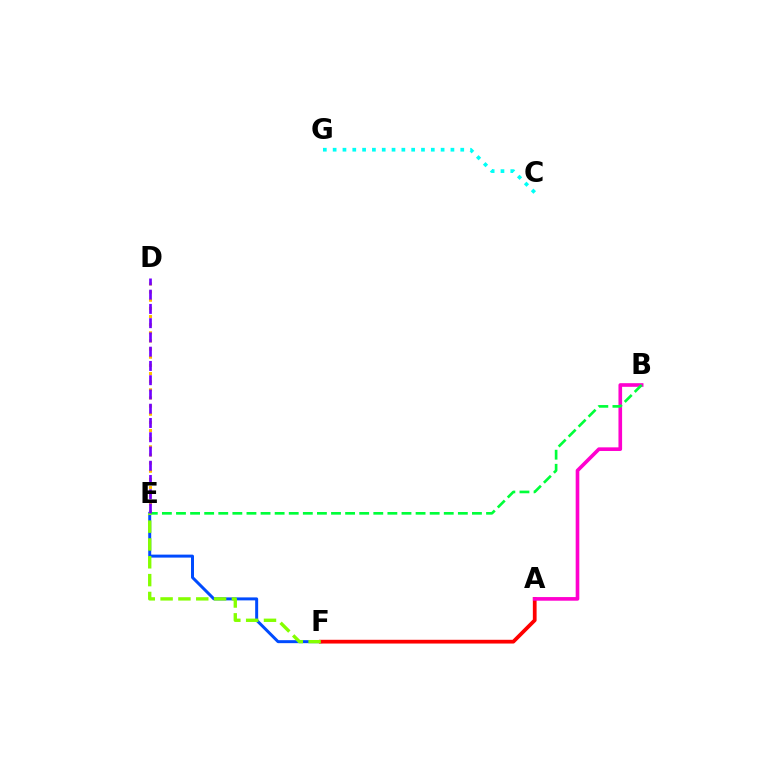{('E', 'F'): [{'color': '#004bff', 'line_style': 'solid', 'thickness': 2.15}, {'color': '#84ff00', 'line_style': 'dashed', 'thickness': 2.42}], ('D', 'E'): [{'color': '#ffbd00', 'line_style': 'dotted', 'thickness': 2.21}, {'color': '#7200ff', 'line_style': 'dashed', 'thickness': 1.94}], ('A', 'F'): [{'color': '#ff0000', 'line_style': 'solid', 'thickness': 2.7}], ('A', 'B'): [{'color': '#ff00cf', 'line_style': 'solid', 'thickness': 2.62}], ('B', 'E'): [{'color': '#00ff39', 'line_style': 'dashed', 'thickness': 1.91}], ('C', 'G'): [{'color': '#00fff6', 'line_style': 'dotted', 'thickness': 2.67}]}